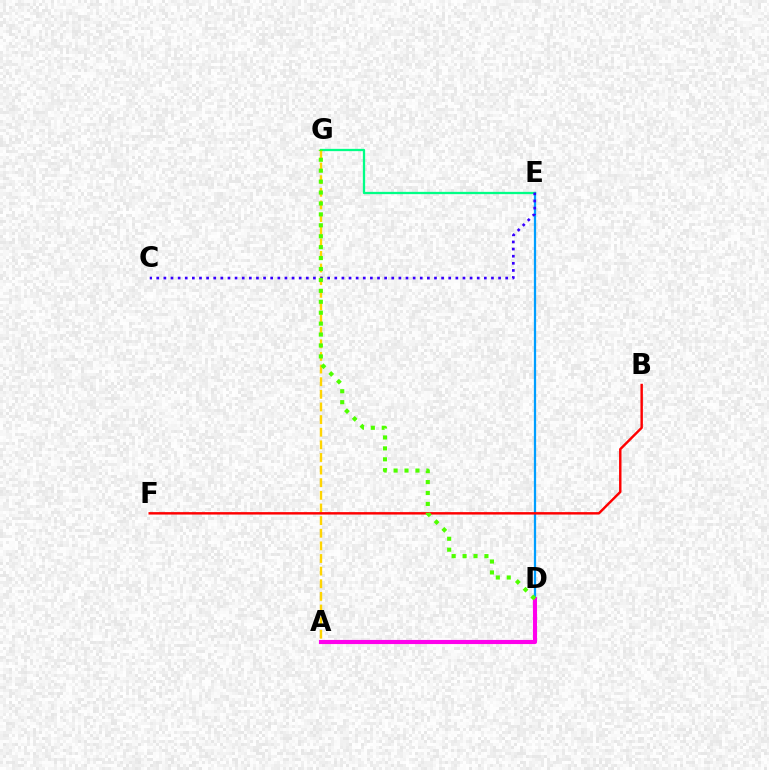{('D', 'E'): [{'color': '#009eff', 'line_style': 'solid', 'thickness': 1.62}], ('A', 'G'): [{'color': '#ffd500', 'line_style': 'dashed', 'thickness': 1.72}], ('E', 'G'): [{'color': '#00ff86', 'line_style': 'solid', 'thickness': 1.65}], ('C', 'E'): [{'color': '#3700ff', 'line_style': 'dotted', 'thickness': 1.93}], ('B', 'F'): [{'color': '#ff0000', 'line_style': 'solid', 'thickness': 1.75}], ('A', 'D'): [{'color': '#ff00ed', 'line_style': 'solid', 'thickness': 2.96}], ('D', 'G'): [{'color': '#4fff00', 'line_style': 'dotted', 'thickness': 2.97}]}